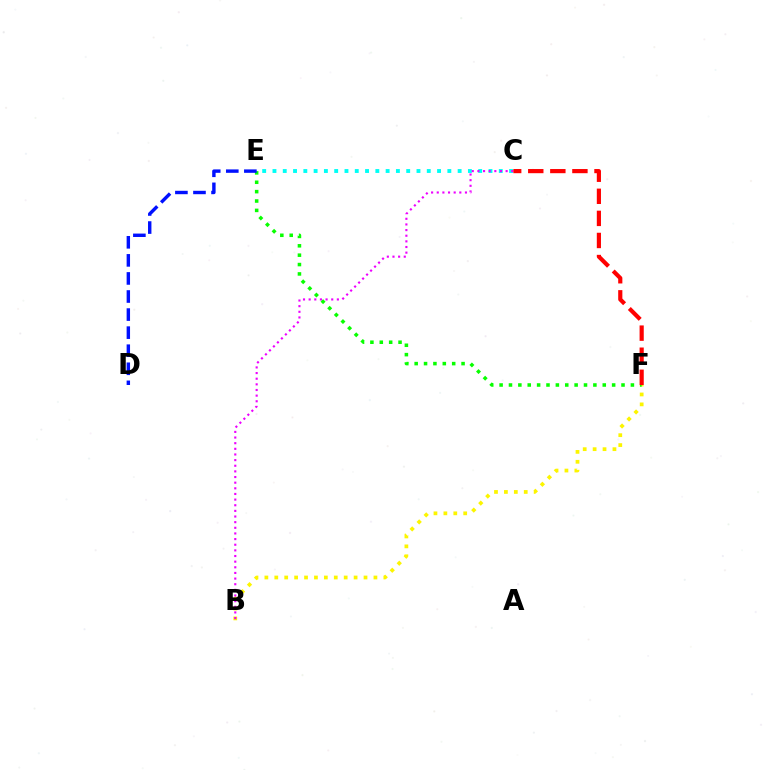{('C', 'E'): [{'color': '#00fff6', 'line_style': 'dotted', 'thickness': 2.79}], ('B', 'F'): [{'color': '#fcf500', 'line_style': 'dotted', 'thickness': 2.69}], ('B', 'C'): [{'color': '#ee00ff', 'line_style': 'dotted', 'thickness': 1.53}], ('E', 'F'): [{'color': '#08ff00', 'line_style': 'dotted', 'thickness': 2.55}], ('D', 'E'): [{'color': '#0010ff', 'line_style': 'dashed', 'thickness': 2.45}], ('C', 'F'): [{'color': '#ff0000', 'line_style': 'dashed', 'thickness': 3.0}]}